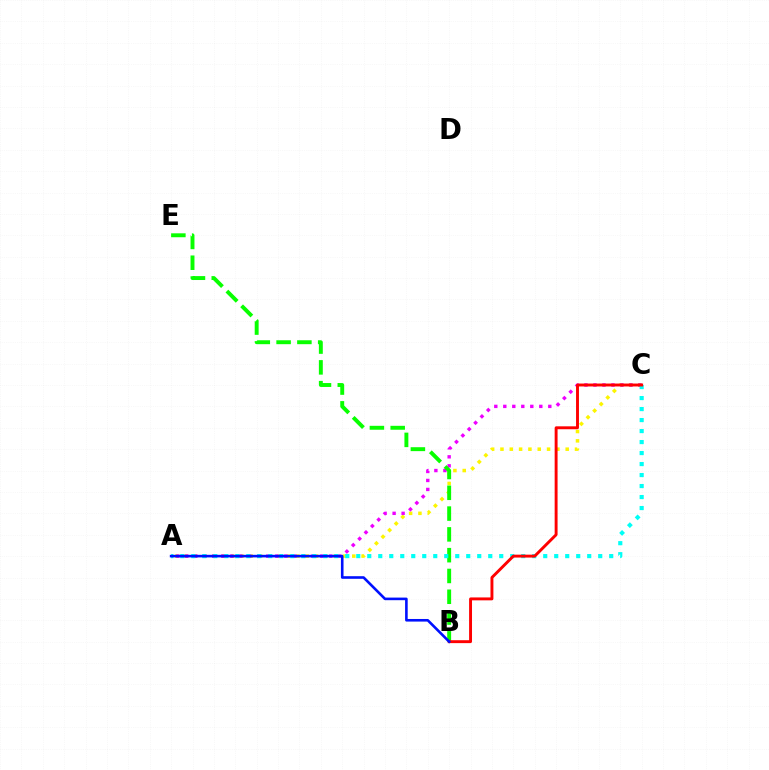{('A', 'C'): [{'color': '#fcf500', 'line_style': 'dotted', 'thickness': 2.53}, {'color': '#ee00ff', 'line_style': 'dotted', 'thickness': 2.45}, {'color': '#00fff6', 'line_style': 'dotted', 'thickness': 2.99}], ('B', 'E'): [{'color': '#08ff00', 'line_style': 'dashed', 'thickness': 2.82}], ('B', 'C'): [{'color': '#ff0000', 'line_style': 'solid', 'thickness': 2.1}], ('A', 'B'): [{'color': '#0010ff', 'line_style': 'solid', 'thickness': 1.88}]}